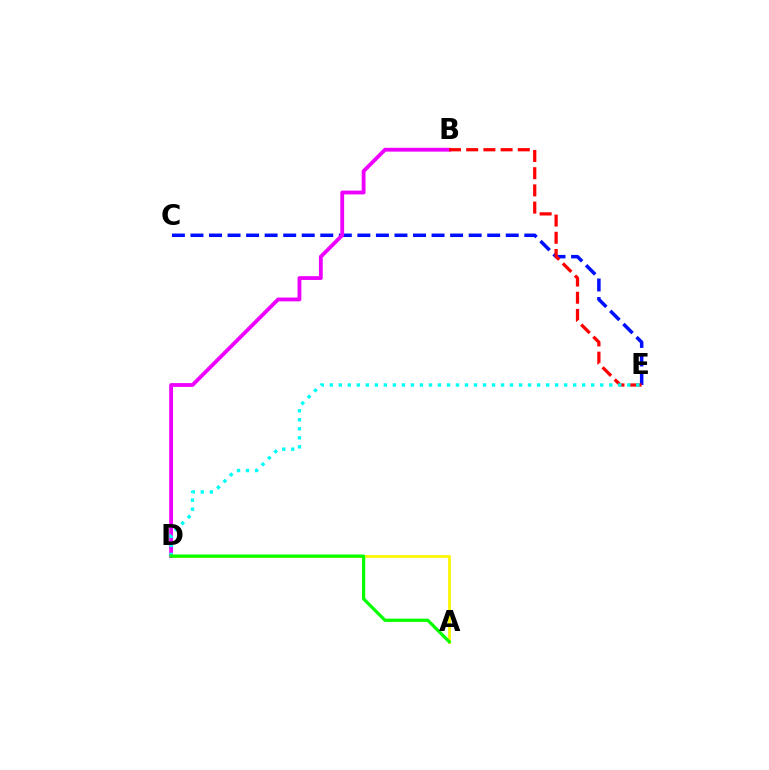{('C', 'E'): [{'color': '#0010ff', 'line_style': 'dashed', 'thickness': 2.52}], ('A', 'D'): [{'color': '#fcf500', 'line_style': 'solid', 'thickness': 1.98}, {'color': '#08ff00', 'line_style': 'solid', 'thickness': 2.34}], ('B', 'D'): [{'color': '#ee00ff', 'line_style': 'solid', 'thickness': 2.75}], ('B', 'E'): [{'color': '#ff0000', 'line_style': 'dashed', 'thickness': 2.34}], ('D', 'E'): [{'color': '#00fff6', 'line_style': 'dotted', 'thickness': 2.45}]}